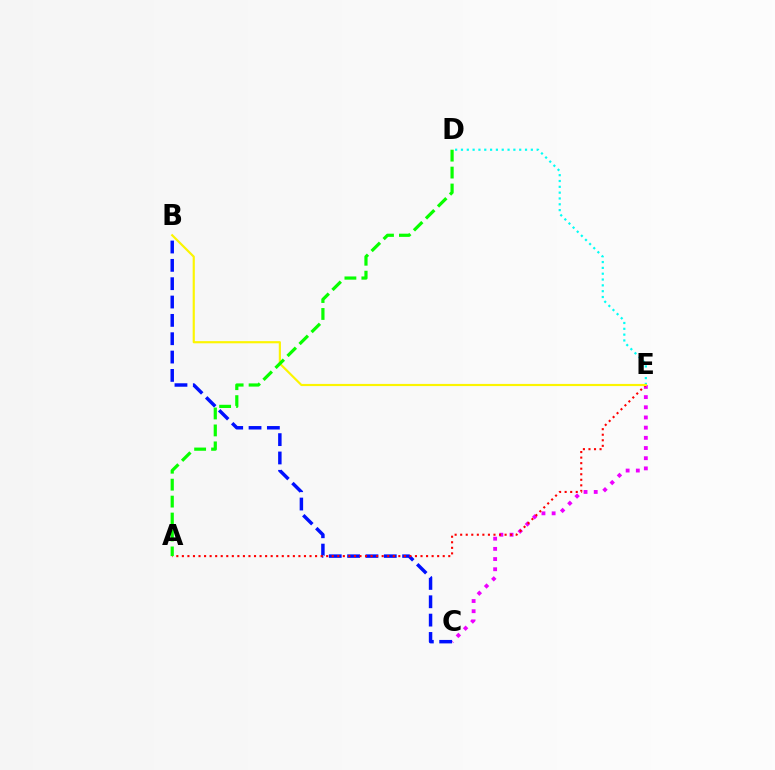{('C', 'E'): [{'color': '#ee00ff', 'line_style': 'dotted', 'thickness': 2.77}], ('B', 'C'): [{'color': '#0010ff', 'line_style': 'dashed', 'thickness': 2.49}], ('D', 'E'): [{'color': '#00fff6', 'line_style': 'dotted', 'thickness': 1.58}], ('A', 'E'): [{'color': '#ff0000', 'line_style': 'dotted', 'thickness': 1.51}], ('B', 'E'): [{'color': '#fcf500', 'line_style': 'solid', 'thickness': 1.56}], ('A', 'D'): [{'color': '#08ff00', 'line_style': 'dashed', 'thickness': 2.3}]}